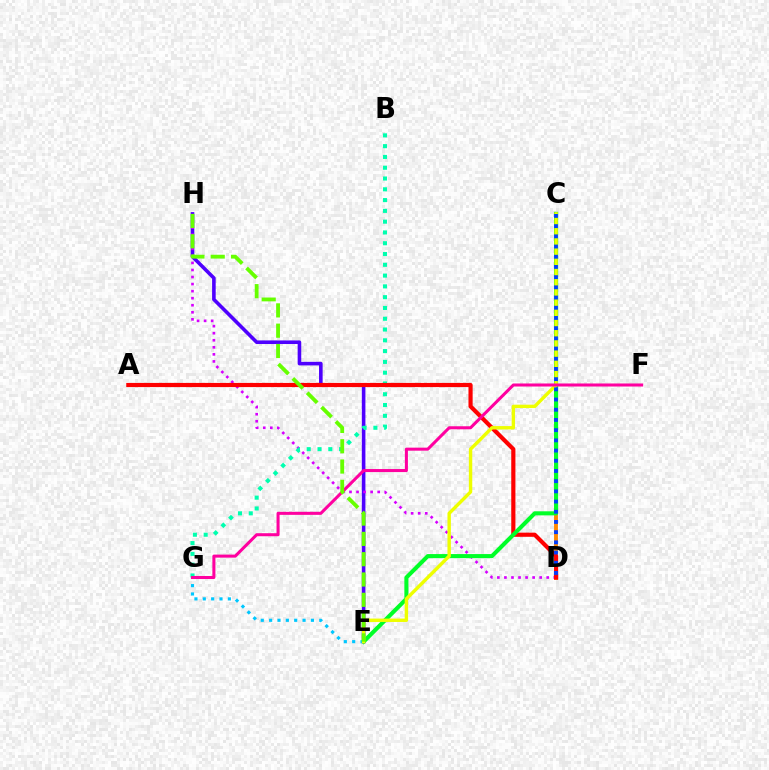{('C', 'D'): [{'color': '#ff8800', 'line_style': 'solid', 'thickness': 2.8}, {'color': '#003fff', 'line_style': 'dotted', 'thickness': 2.77}], ('E', 'H'): [{'color': '#4f00ff', 'line_style': 'solid', 'thickness': 2.59}, {'color': '#66ff00', 'line_style': 'dashed', 'thickness': 2.76}], ('D', 'H'): [{'color': '#d600ff', 'line_style': 'dotted', 'thickness': 1.92}], ('B', 'G'): [{'color': '#00ffaf', 'line_style': 'dotted', 'thickness': 2.93}], ('A', 'D'): [{'color': '#ff0000', 'line_style': 'solid', 'thickness': 3.0}], ('C', 'E'): [{'color': '#00ff27', 'line_style': 'solid', 'thickness': 2.93}, {'color': '#eeff00', 'line_style': 'solid', 'thickness': 2.45}], ('E', 'G'): [{'color': '#00c7ff', 'line_style': 'dotted', 'thickness': 2.27}], ('F', 'G'): [{'color': '#ff00a0', 'line_style': 'solid', 'thickness': 2.19}]}